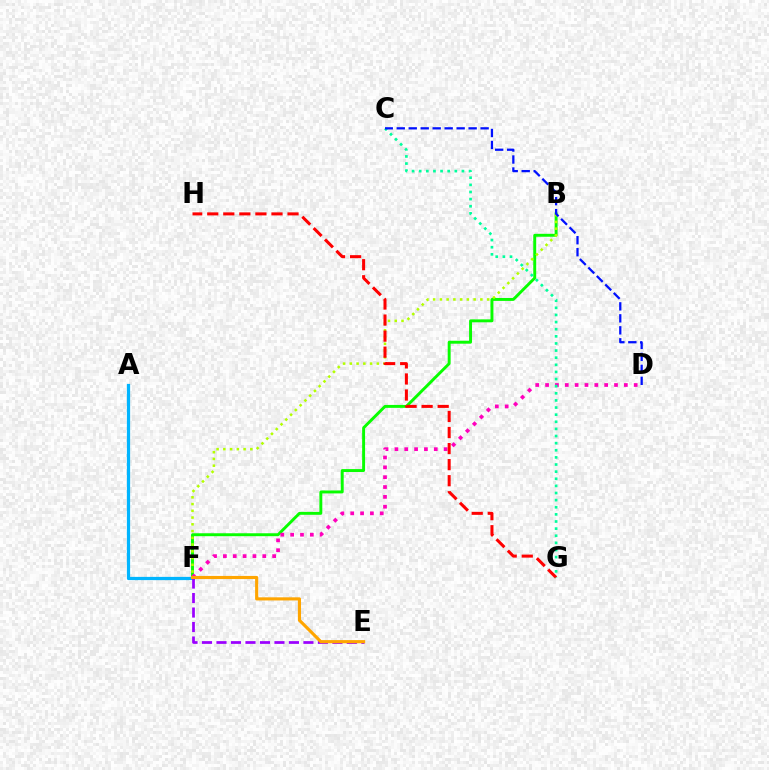{('A', 'F'): [{'color': '#00b5ff', 'line_style': 'solid', 'thickness': 2.33}], ('E', 'F'): [{'color': '#9b00ff', 'line_style': 'dashed', 'thickness': 1.97}, {'color': '#ffa500', 'line_style': 'solid', 'thickness': 2.25}], ('B', 'F'): [{'color': '#08ff00', 'line_style': 'solid', 'thickness': 2.11}, {'color': '#b3ff00', 'line_style': 'dotted', 'thickness': 1.83}], ('D', 'F'): [{'color': '#ff00bd', 'line_style': 'dotted', 'thickness': 2.68}], ('G', 'H'): [{'color': '#ff0000', 'line_style': 'dashed', 'thickness': 2.18}], ('C', 'G'): [{'color': '#00ff9d', 'line_style': 'dotted', 'thickness': 1.94}], ('C', 'D'): [{'color': '#0010ff', 'line_style': 'dashed', 'thickness': 1.63}]}